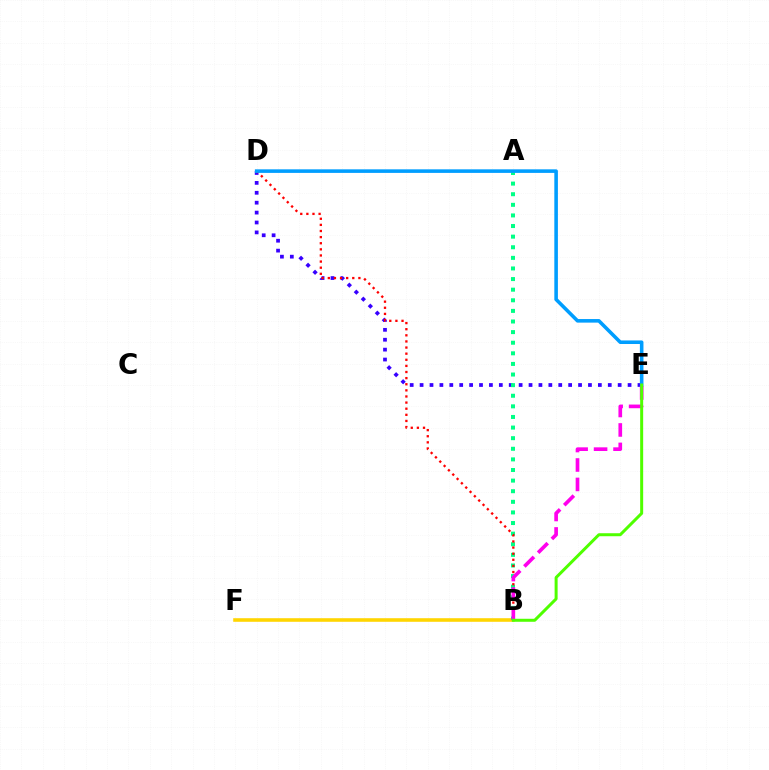{('B', 'F'): [{'color': '#ffd500', 'line_style': 'solid', 'thickness': 2.58}], ('D', 'E'): [{'color': '#3700ff', 'line_style': 'dotted', 'thickness': 2.69}, {'color': '#009eff', 'line_style': 'solid', 'thickness': 2.57}], ('A', 'B'): [{'color': '#00ff86', 'line_style': 'dotted', 'thickness': 2.88}], ('B', 'D'): [{'color': '#ff0000', 'line_style': 'dotted', 'thickness': 1.66}], ('B', 'E'): [{'color': '#ff00ed', 'line_style': 'dashed', 'thickness': 2.64}, {'color': '#4fff00', 'line_style': 'solid', 'thickness': 2.16}]}